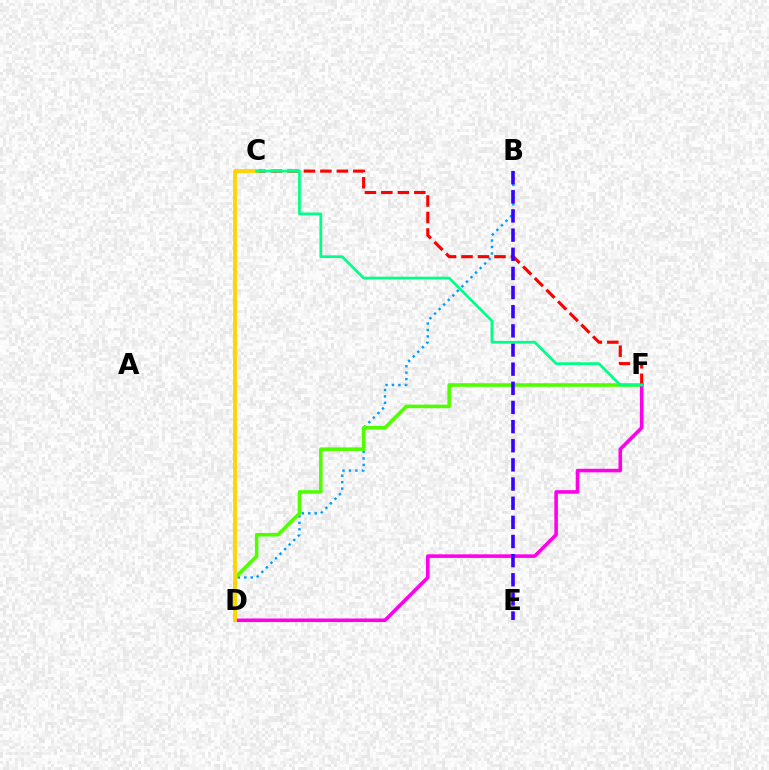{('B', 'D'): [{'color': '#009eff', 'line_style': 'dotted', 'thickness': 1.75}], ('D', 'F'): [{'color': '#4fff00', 'line_style': 'solid', 'thickness': 2.56}, {'color': '#ff00ed', 'line_style': 'solid', 'thickness': 2.57}], ('C', 'F'): [{'color': '#ff0000', 'line_style': 'dashed', 'thickness': 2.24}, {'color': '#00ff86', 'line_style': 'solid', 'thickness': 1.95}], ('C', 'D'): [{'color': '#ffd500', 'line_style': 'solid', 'thickness': 2.75}], ('B', 'E'): [{'color': '#3700ff', 'line_style': 'dashed', 'thickness': 2.6}]}